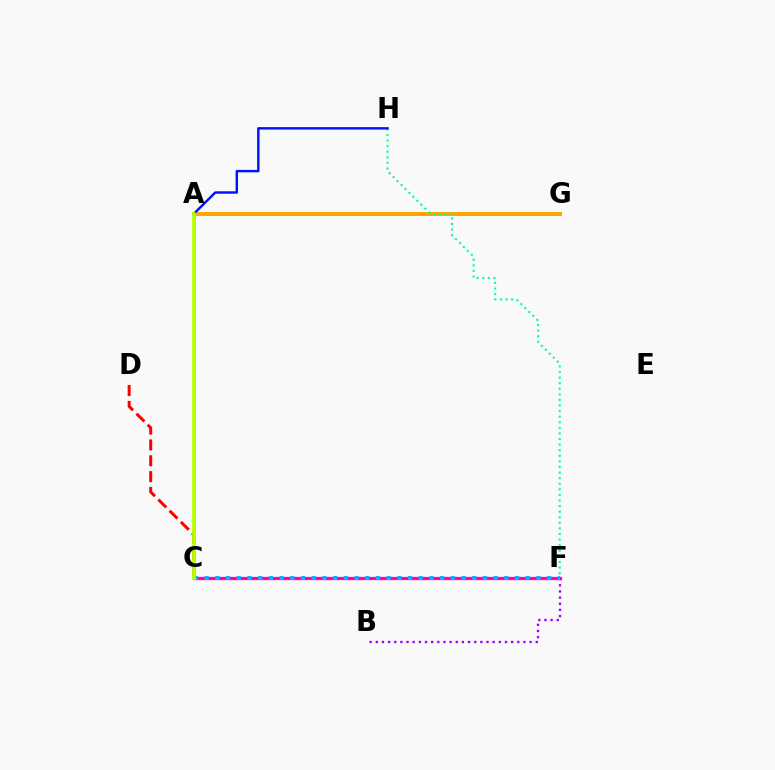{('A', 'C'): [{'color': '#08ff00', 'line_style': 'dotted', 'thickness': 2.06}, {'color': '#b3ff00', 'line_style': 'solid', 'thickness': 2.67}], ('C', 'D'): [{'color': '#ff0000', 'line_style': 'dashed', 'thickness': 2.15}], ('B', 'F'): [{'color': '#9b00ff', 'line_style': 'dotted', 'thickness': 1.67}], ('A', 'G'): [{'color': '#ffa500', 'line_style': 'solid', 'thickness': 2.85}], ('C', 'F'): [{'color': '#ff00bd', 'line_style': 'solid', 'thickness': 2.35}, {'color': '#00b5ff', 'line_style': 'dotted', 'thickness': 2.91}], ('F', 'H'): [{'color': '#00ff9d', 'line_style': 'dotted', 'thickness': 1.52}], ('A', 'H'): [{'color': '#0010ff', 'line_style': 'solid', 'thickness': 1.73}]}